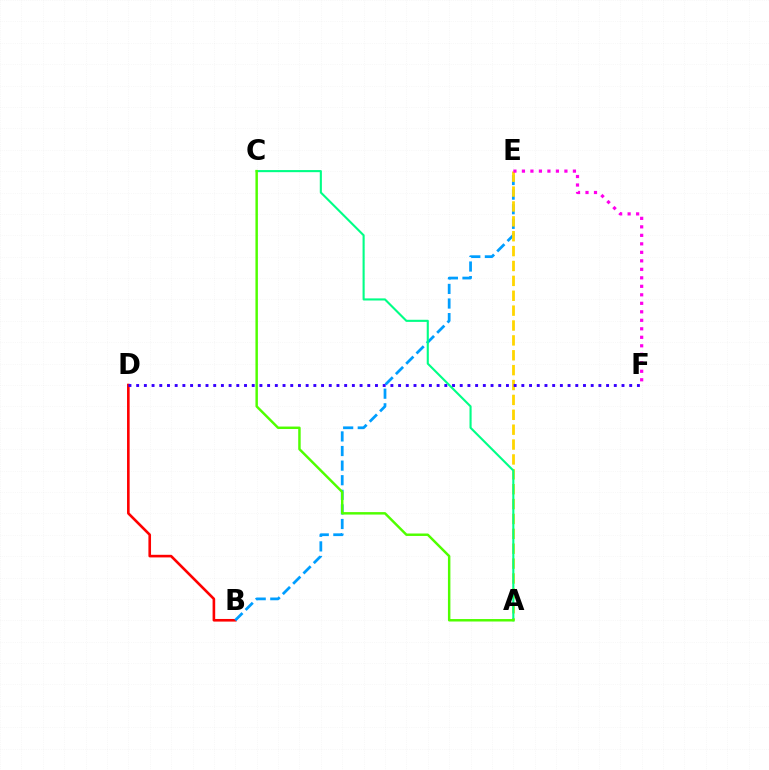{('B', 'D'): [{'color': '#ff0000', 'line_style': 'solid', 'thickness': 1.88}], ('B', 'E'): [{'color': '#009eff', 'line_style': 'dashed', 'thickness': 1.98}], ('A', 'E'): [{'color': '#ffd500', 'line_style': 'dashed', 'thickness': 2.02}], ('D', 'F'): [{'color': '#3700ff', 'line_style': 'dotted', 'thickness': 2.09}], ('E', 'F'): [{'color': '#ff00ed', 'line_style': 'dotted', 'thickness': 2.31}], ('A', 'C'): [{'color': '#00ff86', 'line_style': 'solid', 'thickness': 1.52}, {'color': '#4fff00', 'line_style': 'solid', 'thickness': 1.77}]}